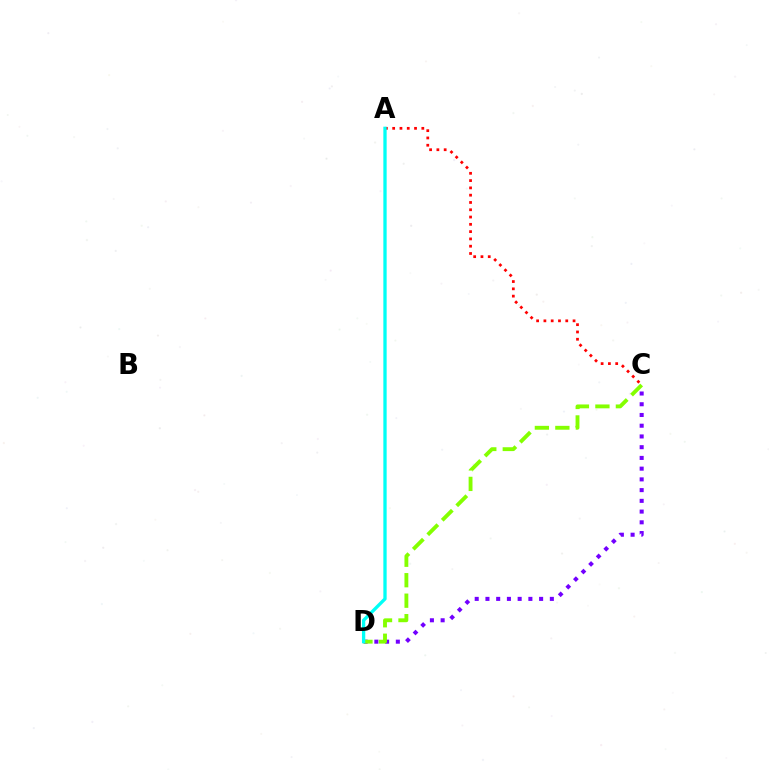{('C', 'D'): [{'color': '#7200ff', 'line_style': 'dotted', 'thickness': 2.92}, {'color': '#84ff00', 'line_style': 'dashed', 'thickness': 2.78}], ('A', 'C'): [{'color': '#ff0000', 'line_style': 'dotted', 'thickness': 1.98}], ('A', 'D'): [{'color': '#00fff6', 'line_style': 'solid', 'thickness': 2.38}]}